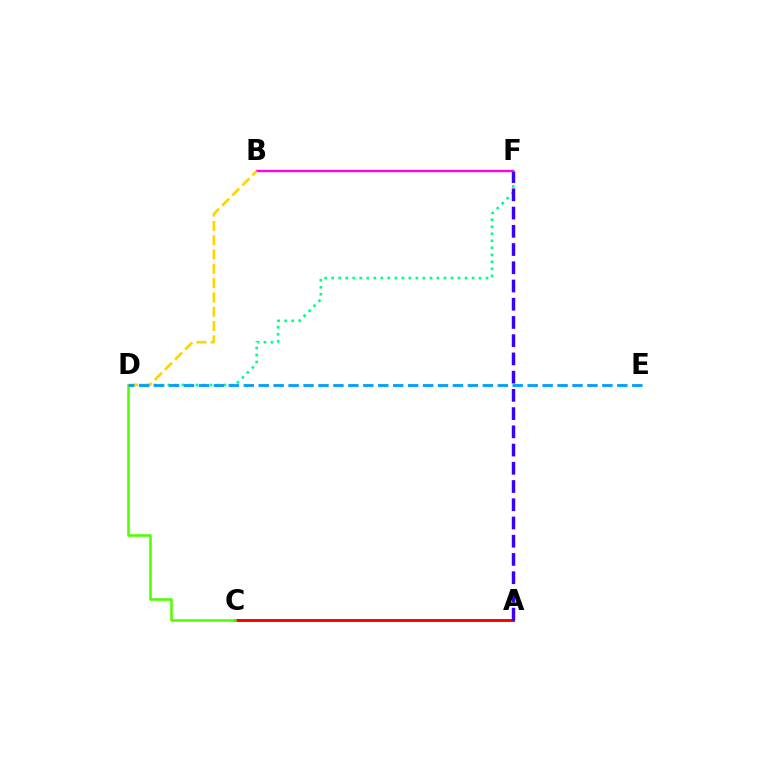{('B', 'F'): [{'color': '#ff00ed', 'line_style': 'solid', 'thickness': 1.7}], ('A', 'C'): [{'color': '#ff0000', 'line_style': 'solid', 'thickness': 2.12}], ('D', 'F'): [{'color': '#00ff86', 'line_style': 'dotted', 'thickness': 1.91}], ('A', 'F'): [{'color': '#3700ff', 'line_style': 'dashed', 'thickness': 2.48}], ('C', 'D'): [{'color': '#4fff00', 'line_style': 'solid', 'thickness': 1.85}], ('B', 'D'): [{'color': '#ffd500', 'line_style': 'dashed', 'thickness': 1.94}], ('D', 'E'): [{'color': '#009eff', 'line_style': 'dashed', 'thickness': 2.03}]}